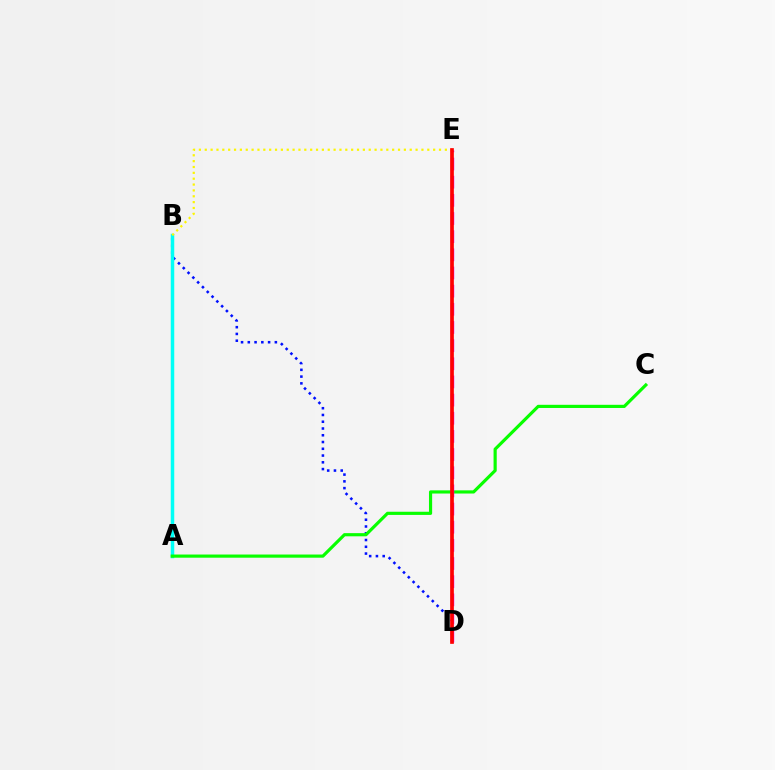{('B', 'D'): [{'color': '#0010ff', 'line_style': 'dotted', 'thickness': 1.84}], ('A', 'B'): [{'color': '#00fff6', 'line_style': 'solid', 'thickness': 2.52}], ('A', 'C'): [{'color': '#08ff00', 'line_style': 'solid', 'thickness': 2.28}], ('D', 'E'): [{'color': '#ee00ff', 'line_style': 'dashed', 'thickness': 2.47}, {'color': '#ff0000', 'line_style': 'solid', 'thickness': 2.66}], ('B', 'E'): [{'color': '#fcf500', 'line_style': 'dotted', 'thickness': 1.59}]}